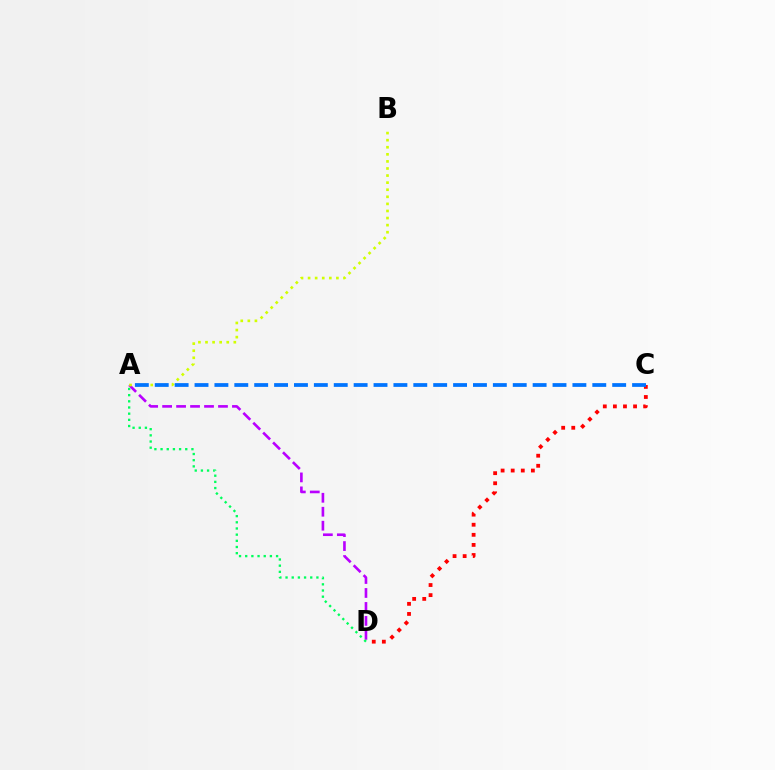{('A', 'D'): [{'color': '#b900ff', 'line_style': 'dashed', 'thickness': 1.9}, {'color': '#00ff5c', 'line_style': 'dotted', 'thickness': 1.68}], ('A', 'B'): [{'color': '#d1ff00', 'line_style': 'dotted', 'thickness': 1.92}], ('C', 'D'): [{'color': '#ff0000', 'line_style': 'dotted', 'thickness': 2.74}], ('A', 'C'): [{'color': '#0074ff', 'line_style': 'dashed', 'thickness': 2.7}]}